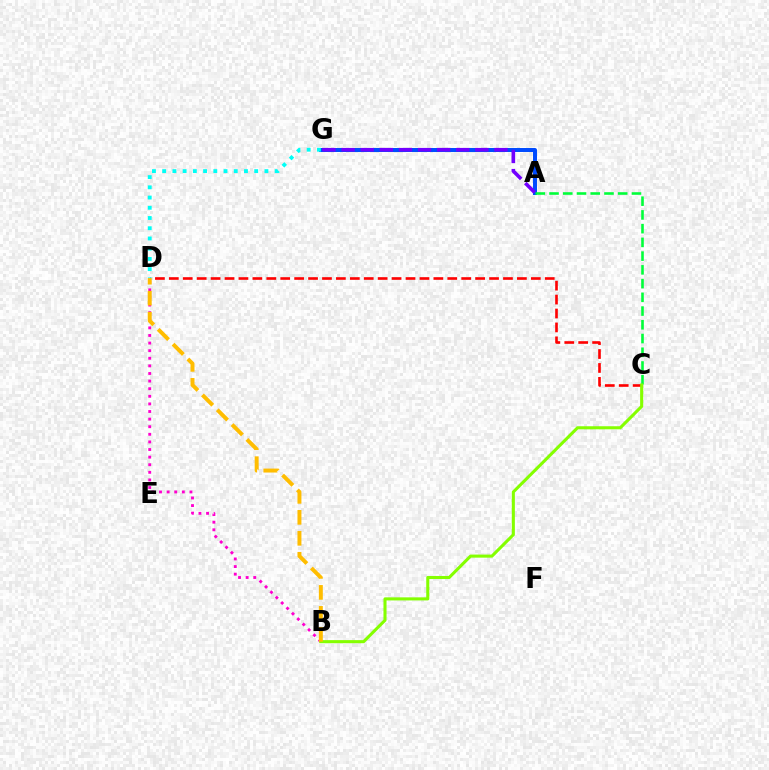{('B', 'D'): [{'color': '#ff00cf', 'line_style': 'dotted', 'thickness': 2.07}, {'color': '#ffbd00', 'line_style': 'dashed', 'thickness': 2.85}], ('A', 'G'): [{'color': '#004bff', 'line_style': 'solid', 'thickness': 2.87}, {'color': '#7200ff', 'line_style': 'dashed', 'thickness': 2.6}], ('C', 'D'): [{'color': '#ff0000', 'line_style': 'dashed', 'thickness': 1.89}], ('A', 'C'): [{'color': '#00ff39', 'line_style': 'dashed', 'thickness': 1.87}], ('B', 'C'): [{'color': '#84ff00', 'line_style': 'solid', 'thickness': 2.21}], ('D', 'G'): [{'color': '#00fff6', 'line_style': 'dotted', 'thickness': 2.78}]}